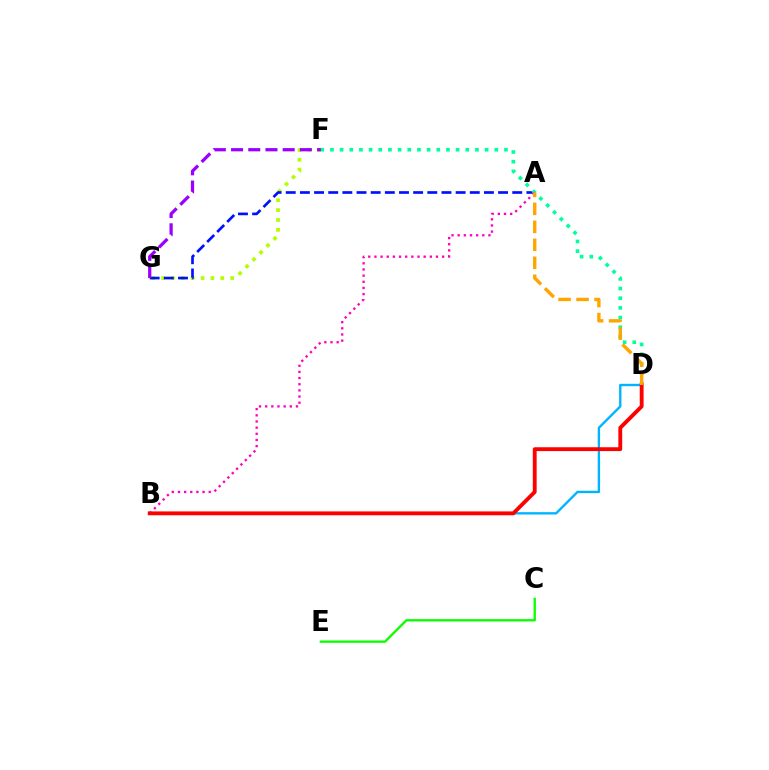{('F', 'G'): [{'color': '#b3ff00', 'line_style': 'dotted', 'thickness': 2.68}, {'color': '#9b00ff', 'line_style': 'dashed', 'thickness': 2.34}], ('B', 'D'): [{'color': '#00b5ff', 'line_style': 'solid', 'thickness': 1.71}, {'color': '#ff0000', 'line_style': 'solid', 'thickness': 2.77}], ('A', 'G'): [{'color': '#0010ff', 'line_style': 'dashed', 'thickness': 1.92}], ('D', 'F'): [{'color': '#00ff9d', 'line_style': 'dotted', 'thickness': 2.63}], ('C', 'E'): [{'color': '#08ff00', 'line_style': 'solid', 'thickness': 1.67}], ('A', 'B'): [{'color': '#ff00bd', 'line_style': 'dotted', 'thickness': 1.67}], ('A', 'D'): [{'color': '#ffa500', 'line_style': 'dashed', 'thickness': 2.44}]}